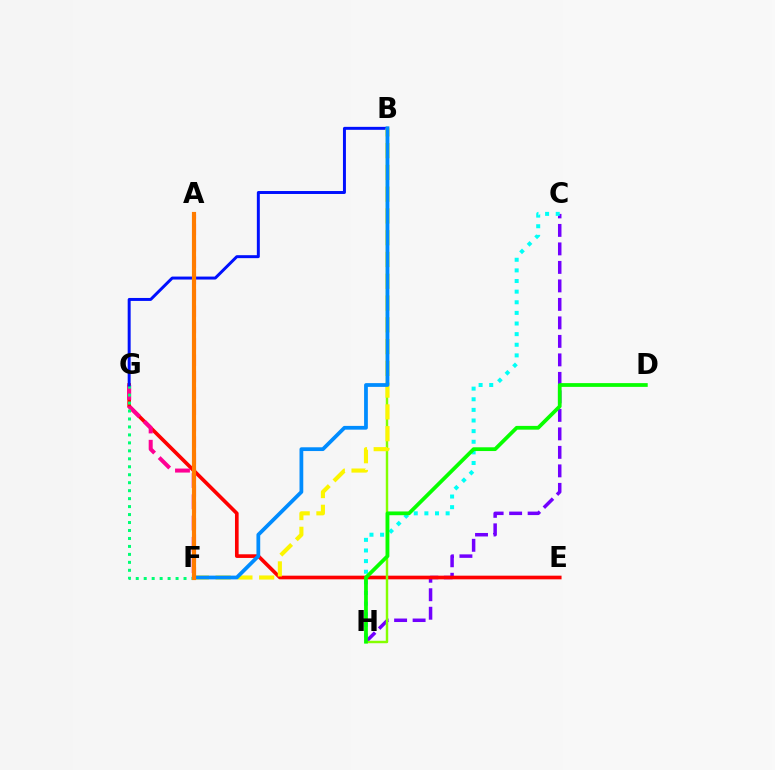{('C', 'H'): [{'color': '#7200ff', 'line_style': 'dashed', 'thickness': 2.51}, {'color': '#00fff6', 'line_style': 'dotted', 'thickness': 2.89}], ('E', 'G'): [{'color': '#ff0000', 'line_style': 'solid', 'thickness': 2.63}], ('B', 'H'): [{'color': '#84ff00', 'line_style': 'solid', 'thickness': 1.75}], ('F', 'G'): [{'color': '#ff0094', 'line_style': 'dashed', 'thickness': 2.89}, {'color': '#00ff74', 'line_style': 'dotted', 'thickness': 2.16}], ('B', 'G'): [{'color': '#0010ff', 'line_style': 'solid', 'thickness': 2.13}], ('A', 'F'): [{'color': '#ee00ff', 'line_style': 'dashed', 'thickness': 2.22}, {'color': '#ff7c00', 'line_style': 'solid', 'thickness': 2.99}], ('B', 'F'): [{'color': '#fcf500', 'line_style': 'dashed', 'thickness': 2.96}, {'color': '#008cff', 'line_style': 'solid', 'thickness': 2.71}], ('D', 'H'): [{'color': '#08ff00', 'line_style': 'solid', 'thickness': 2.7}]}